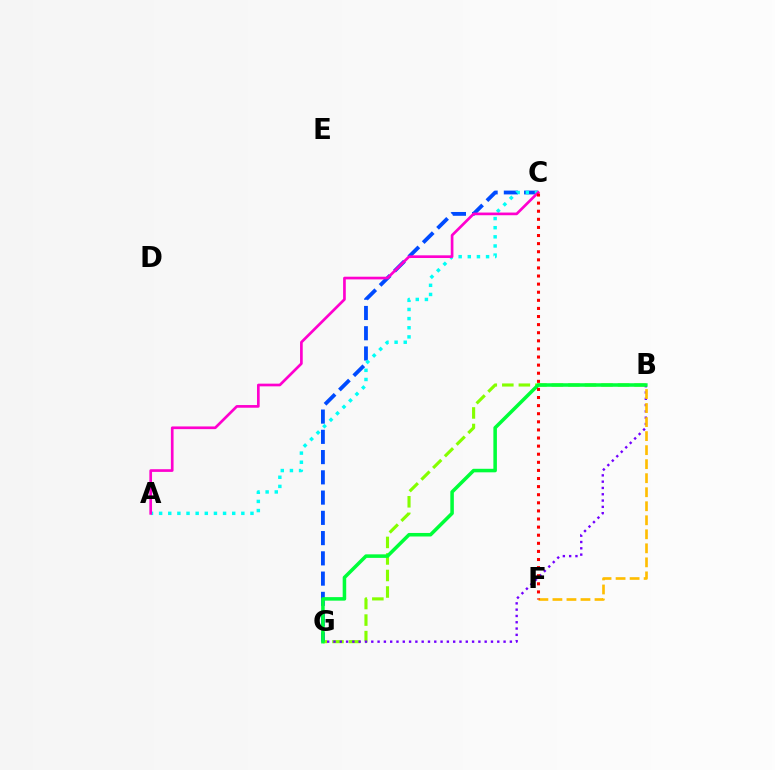{('B', 'G'): [{'color': '#84ff00', 'line_style': 'dashed', 'thickness': 2.25}, {'color': '#7200ff', 'line_style': 'dotted', 'thickness': 1.71}, {'color': '#00ff39', 'line_style': 'solid', 'thickness': 2.55}], ('C', 'G'): [{'color': '#004bff', 'line_style': 'dashed', 'thickness': 2.75}], ('A', 'C'): [{'color': '#00fff6', 'line_style': 'dotted', 'thickness': 2.48}, {'color': '#ff00cf', 'line_style': 'solid', 'thickness': 1.93}], ('B', 'F'): [{'color': '#ffbd00', 'line_style': 'dashed', 'thickness': 1.91}], ('C', 'F'): [{'color': '#ff0000', 'line_style': 'dotted', 'thickness': 2.2}]}